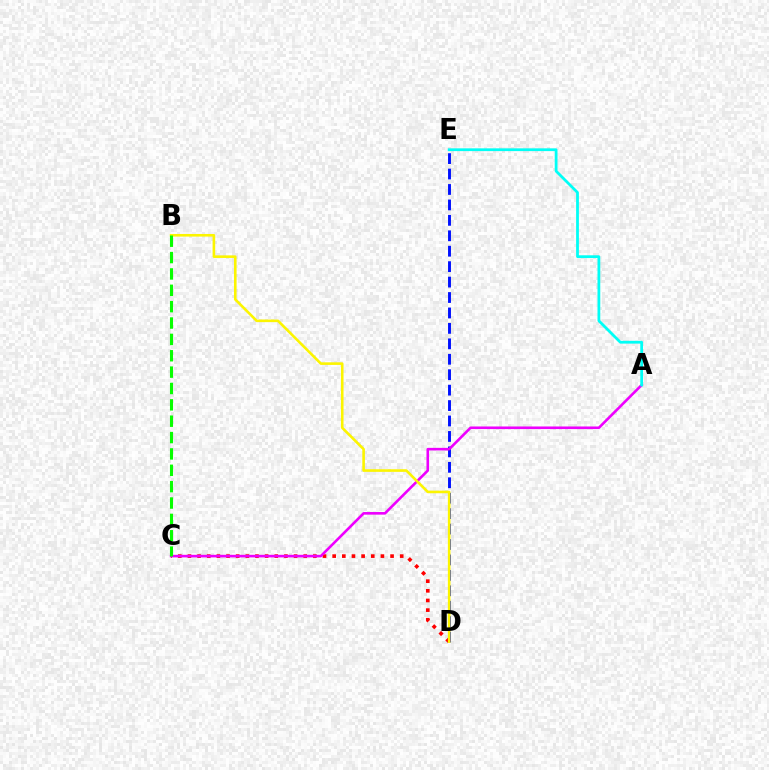{('D', 'E'): [{'color': '#0010ff', 'line_style': 'dashed', 'thickness': 2.1}], ('C', 'D'): [{'color': '#ff0000', 'line_style': 'dotted', 'thickness': 2.62}], ('A', 'C'): [{'color': '#ee00ff', 'line_style': 'solid', 'thickness': 1.88}], ('B', 'D'): [{'color': '#fcf500', 'line_style': 'solid', 'thickness': 1.88}], ('A', 'E'): [{'color': '#00fff6', 'line_style': 'solid', 'thickness': 2.0}], ('B', 'C'): [{'color': '#08ff00', 'line_style': 'dashed', 'thickness': 2.22}]}